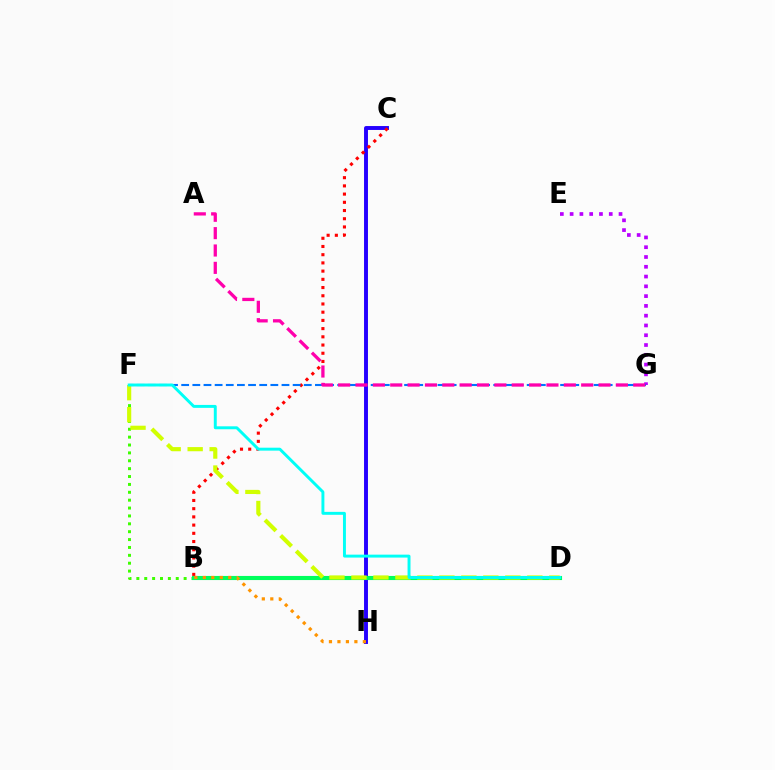{('C', 'H'): [{'color': '#2500ff', 'line_style': 'solid', 'thickness': 2.82}], ('B', 'F'): [{'color': '#3dff00', 'line_style': 'dotted', 'thickness': 2.14}], ('B', 'D'): [{'color': '#00ff5c', 'line_style': 'solid', 'thickness': 2.96}], ('B', 'C'): [{'color': '#ff0000', 'line_style': 'dotted', 'thickness': 2.23}], ('E', 'G'): [{'color': '#b900ff', 'line_style': 'dotted', 'thickness': 2.66}], ('F', 'G'): [{'color': '#0074ff', 'line_style': 'dashed', 'thickness': 1.51}], ('B', 'H'): [{'color': '#ff9400', 'line_style': 'dotted', 'thickness': 2.3}], ('A', 'G'): [{'color': '#ff00ac', 'line_style': 'dashed', 'thickness': 2.36}], ('D', 'F'): [{'color': '#d1ff00', 'line_style': 'dashed', 'thickness': 2.99}, {'color': '#00fff6', 'line_style': 'solid', 'thickness': 2.11}]}